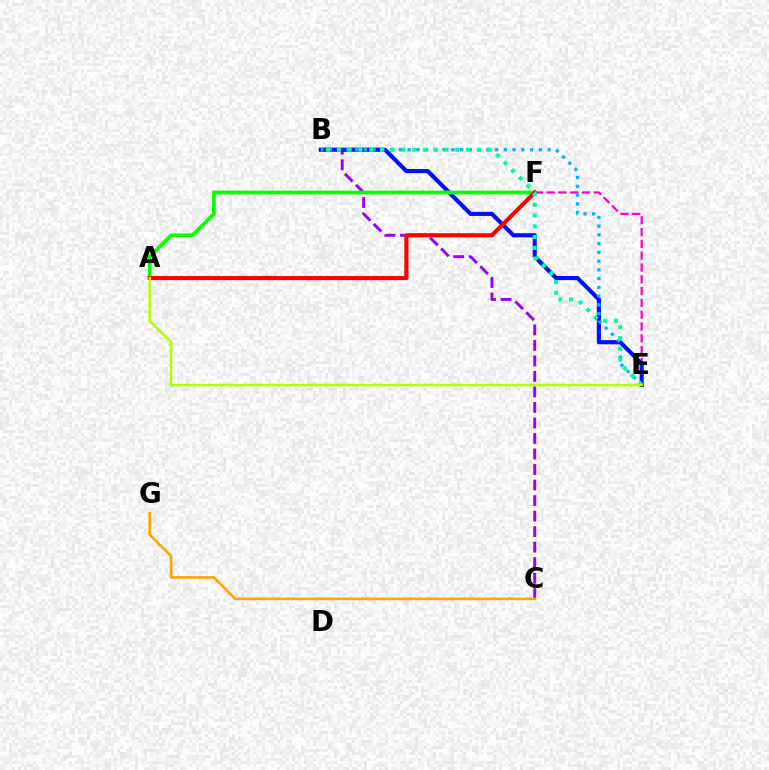{('E', 'F'): [{'color': '#ff00bd', 'line_style': 'dashed', 'thickness': 1.6}], ('B', 'C'): [{'color': '#9b00ff', 'line_style': 'dashed', 'thickness': 2.11}], ('B', 'E'): [{'color': '#0010ff', 'line_style': 'solid', 'thickness': 2.98}, {'color': '#00b5ff', 'line_style': 'dotted', 'thickness': 2.38}, {'color': '#00ff9d', 'line_style': 'dotted', 'thickness': 2.92}], ('A', 'F'): [{'color': '#08ff00', 'line_style': 'solid', 'thickness': 2.69}, {'color': '#ff0000', 'line_style': 'solid', 'thickness': 2.98}], ('C', 'G'): [{'color': '#ffa500', 'line_style': 'solid', 'thickness': 1.91}], ('A', 'E'): [{'color': '#b3ff00', 'line_style': 'solid', 'thickness': 1.76}]}